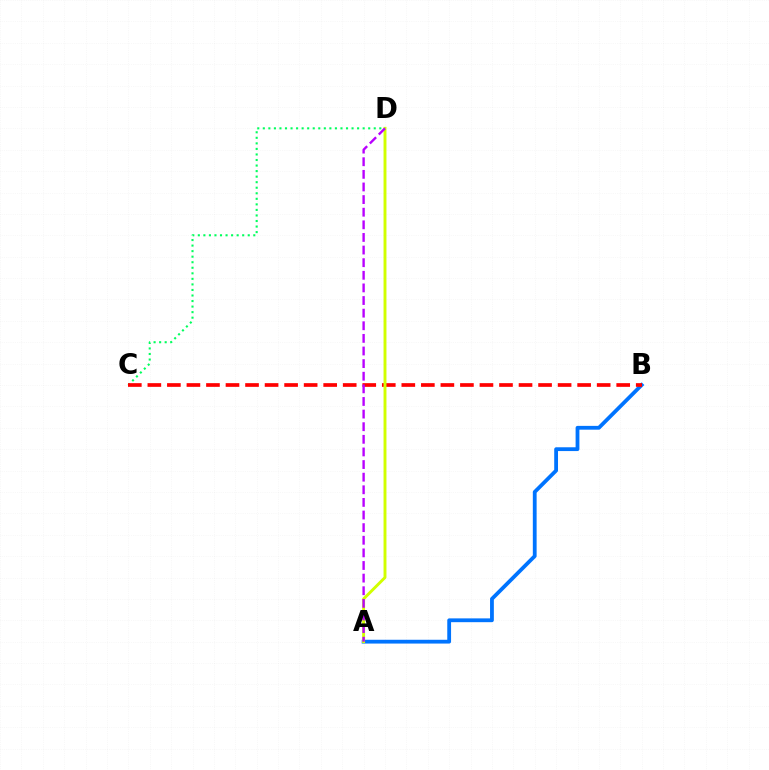{('C', 'D'): [{'color': '#00ff5c', 'line_style': 'dotted', 'thickness': 1.51}], ('A', 'B'): [{'color': '#0074ff', 'line_style': 'solid', 'thickness': 2.73}], ('B', 'C'): [{'color': '#ff0000', 'line_style': 'dashed', 'thickness': 2.65}], ('A', 'D'): [{'color': '#d1ff00', 'line_style': 'solid', 'thickness': 2.1}, {'color': '#b900ff', 'line_style': 'dashed', 'thickness': 1.71}]}